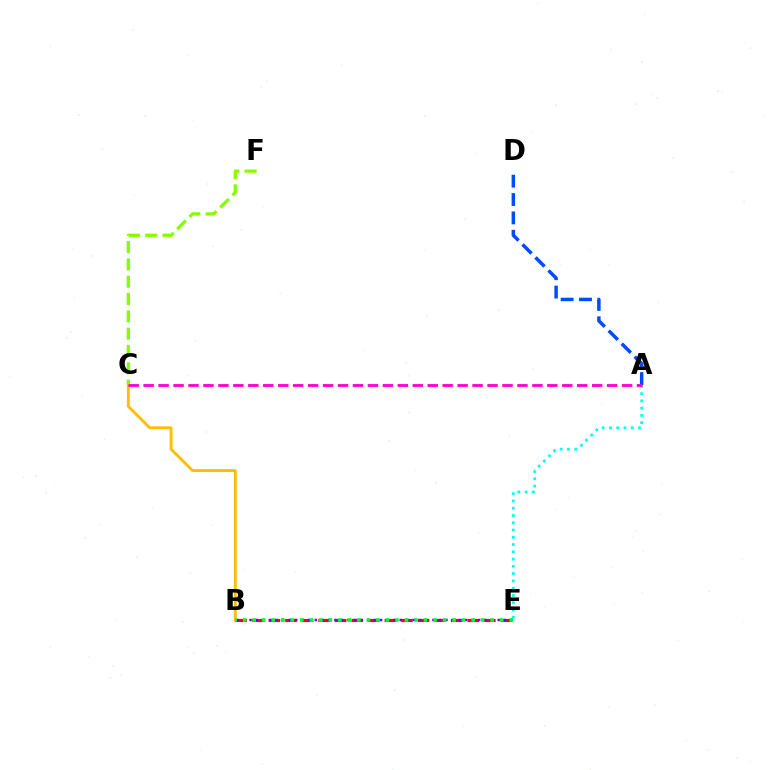{('C', 'F'): [{'color': '#84ff00', 'line_style': 'dashed', 'thickness': 2.35}], ('A', 'D'): [{'color': '#004bff', 'line_style': 'dashed', 'thickness': 2.5}], ('A', 'E'): [{'color': '#00fff6', 'line_style': 'dotted', 'thickness': 1.97}], ('B', 'C'): [{'color': '#ffbd00', 'line_style': 'solid', 'thickness': 2.05}], ('B', 'E'): [{'color': '#ff0000', 'line_style': 'dashed', 'thickness': 2.25}, {'color': '#7200ff', 'line_style': 'dotted', 'thickness': 1.77}, {'color': '#00ff39', 'line_style': 'dotted', 'thickness': 2.59}], ('A', 'C'): [{'color': '#ff00cf', 'line_style': 'dashed', 'thickness': 2.03}]}